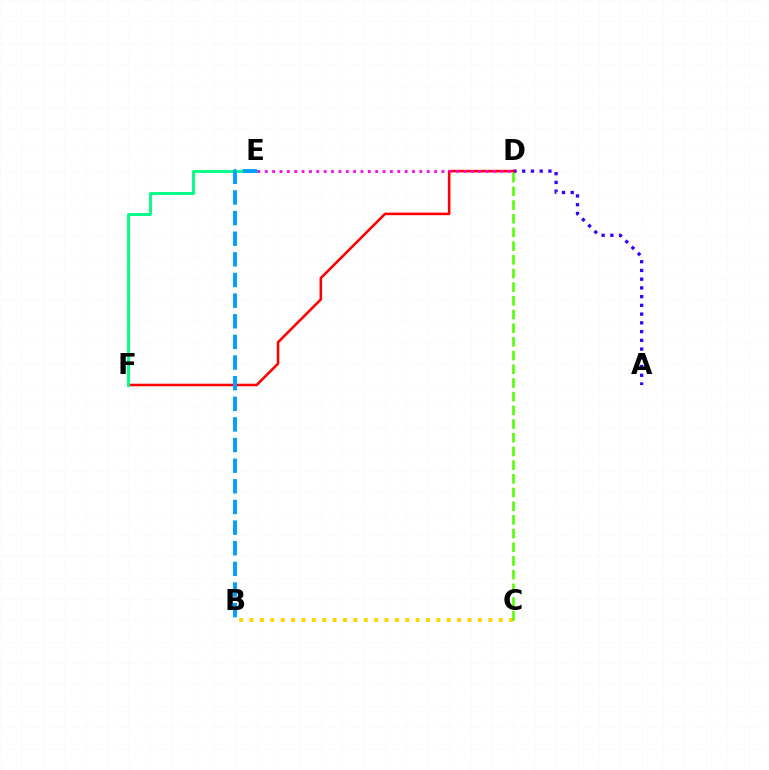{('B', 'C'): [{'color': '#ffd500', 'line_style': 'dotted', 'thickness': 2.82}], ('A', 'D'): [{'color': '#3700ff', 'line_style': 'dotted', 'thickness': 2.37}], ('D', 'F'): [{'color': '#ff0000', 'line_style': 'solid', 'thickness': 1.85}], ('E', 'F'): [{'color': '#00ff86', 'line_style': 'solid', 'thickness': 2.07}], ('D', 'E'): [{'color': '#ff00ed', 'line_style': 'dotted', 'thickness': 2.0}], ('C', 'D'): [{'color': '#4fff00', 'line_style': 'dashed', 'thickness': 1.86}], ('B', 'E'): [{'color': '#009eff', 'line_style': 'dashed', 'thickness': 2.8}]}